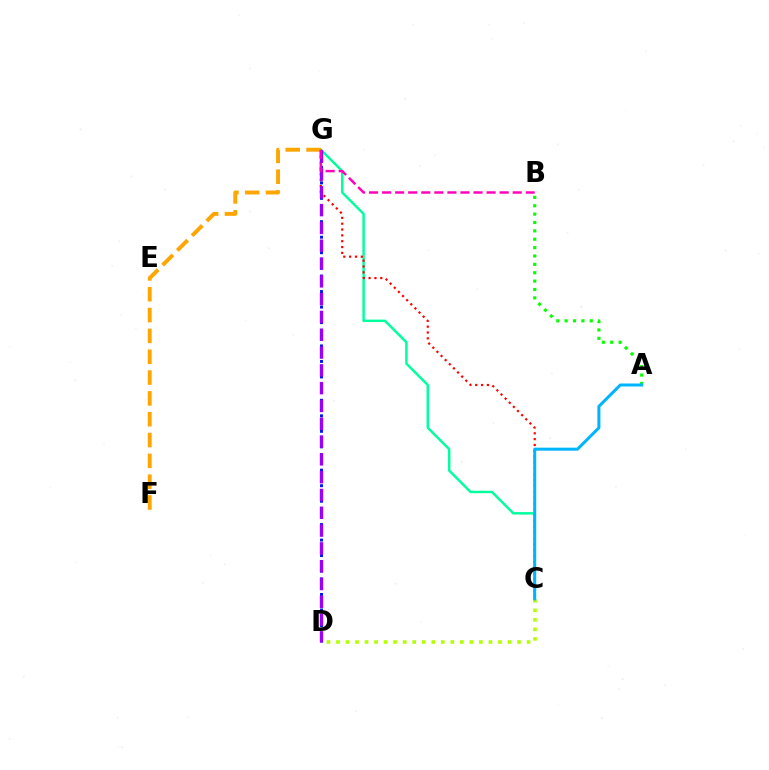{('C', 'G'): [{'color': '#00ff9d', 'line_style': 'solid', 'thickness': 1.77}, {'color': '#ff0000', 'line_style': 'dotted', 'thickness': 1.59}], ('A', 'B'): [{'color': '#08ff00', 'line_style': 'dotted', 'thickness': 2.27}], ('F', 'G'): [{'color': '#ffa500', 'line_style': 'dashed', 'thickness': 2.83}], ('C', 'D'): [{'color': '#b3ff00', 'line_style': 'dotted', 'thickness': 2.59}], ('D', 'G'): [{'color': '#0010ff', 'line_style': 'dotted', 'thickness': 2.11}, {'color': '#9b00ff', 'line_style': 'dashed', 'thickness': 2.42}], ('A', 'C'): [{'color': '#00b5ff', 'line_style': 'solid', 'thickness': 2.17}], ('B', 'G'): [{'color': '#ff00bd', 'line_style': 'dashed', 'thickness': 1.77}]}